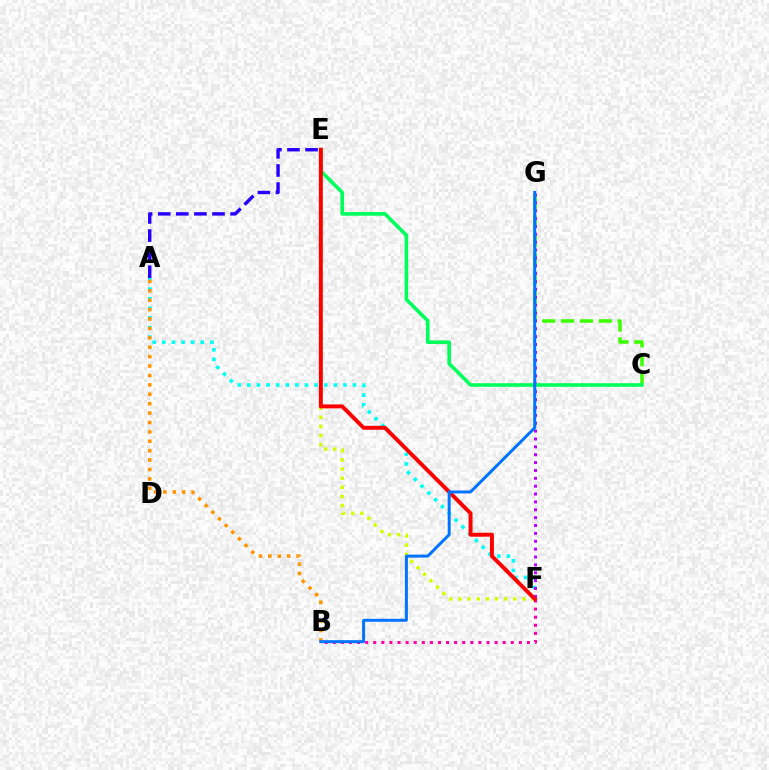{('C', 'G'): [{'color': '#3dff00', 'line_style': 'dashed', 'thickness': 2.56}], ('A', 'E'): [{'color': '#2500ff', 'line_style': 'dashed', 'thickness': 2.46}], ('A', 'F'): [{'color': '#00fff6', 'line_style': 'dotted', 'thickness': 2.61}], ('F', 'G'): [{'color': '#b900ff', 'line_style': 'dotted', 'thickness': 2.14}], ('C', 'E'): [{'color': '#00ff5c', 'line_style': 'solid', 'thickness': 2.61}], ('E', 'F'): [{'color': '#d1ff00', 'line_style': 'dotted', 'thickness': 2.48}, {'color': '#ff0000', 'line_style': 'solid', 'thickness': 2.84}], ('B', 'F'): [{'color': '#ff00ac', 'line_style': 'dotted', 'thickness': 2.2}], ('A', 'B'): [{'color': '#ff9400', 'line_style': 'dotted', 'thickness': 2.55}], ('B', 'G'): [{'color': '#0074ff', 'line_style': 'solid', 'thickness': 2.16}]}